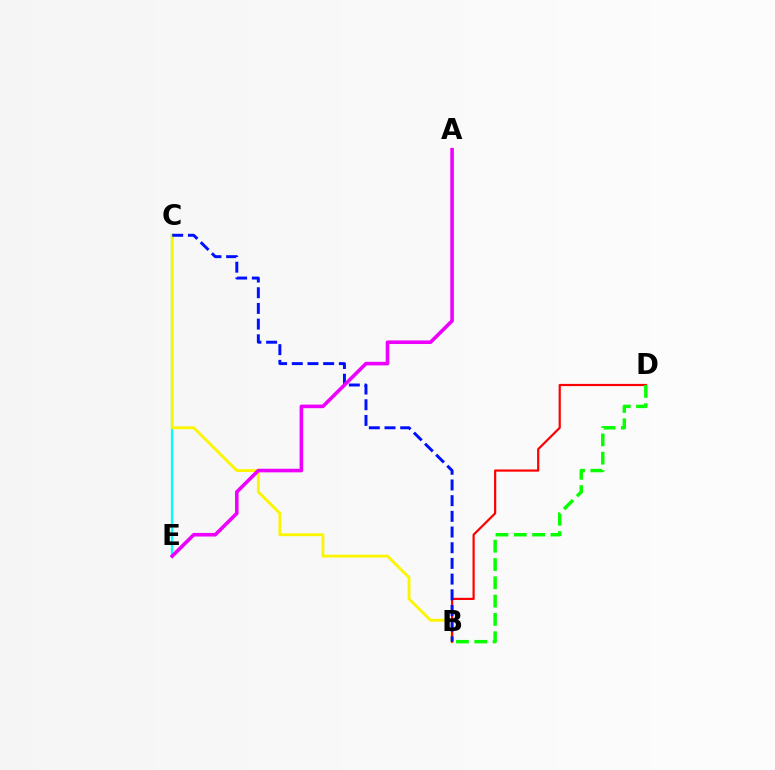{('C', 'E'): [{'color': '#00fff6', 'line_style': 'solid', 'thickness': 1.65}], ('B', 'C'): [{'color': '#fcf500', 'line_style': 'solid', 'thickness': 2.05}, {'color': '#0010ff', 'line_style': 'dashed', 'thickness': 2.13}], ('B', 'D'): [{'color': '#ff0000', 'line_style': 'solid', 'thickness': 1.59}, {'color': '#08ff00', 'line_style': 'dashed', 'thickness': 2.49}], ('A', 'E'): [{'color': '#ee00ff', 'line_style': 'solid', 'thickness': 2.59}]}